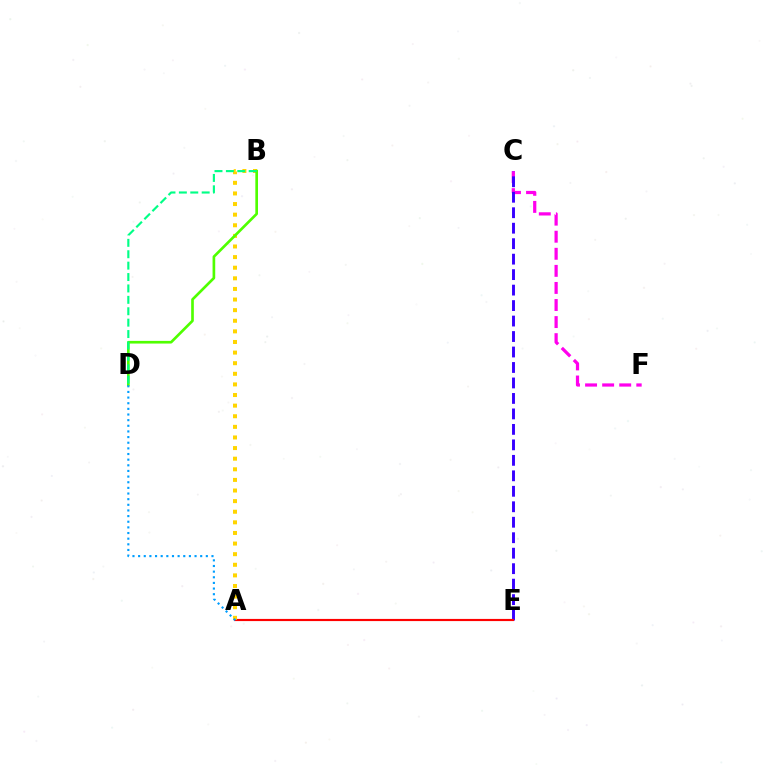{('C', 'F'): [{'color': '#ff00ed', 'line_style': 'dashed', 'thickness': 2.32}], ('C', 'E'): [{'color': '#3700ff', 'line_style': 'dashed', 'thickness': 2.1}], ('A', 'E'): [{'color': '#ff0000', 'line_style': 'solid', 'thickness': 1.56}], ('A', 'B'): [{'color': '#ffd500', 'line_style': 'dotted', 'thickness': 2.88}], ('B', 'D'): [{'color': '#4fff00', 'line_style': 'solid', 'thickness': 1.92}, {'color': '#00ff86', 'line_style': 'dashed', 'thickness': 1.55}], ('A', 'D'): [{'color': '#009eff', 'line_style': 'dotted', 'thickness': 1.53}]}